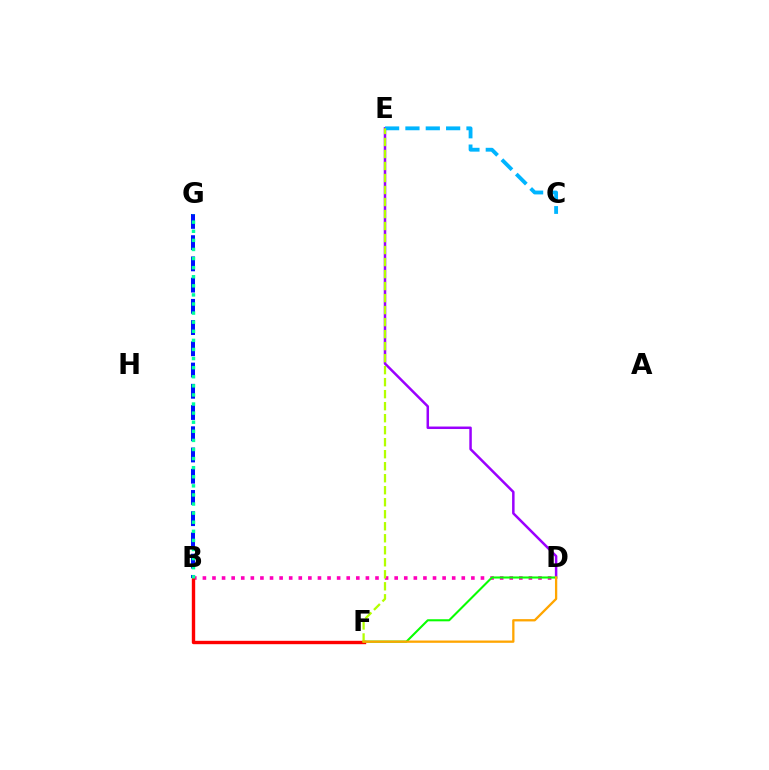{('B', 'D'): [{'color': '#ff00bd', 'line_style': 'dotted', 'thickness': 2.61}], ('B', 'F'): [{'color': '#ff0000', 'line_style': 'solid', 'thickness': 2.44}], ('D', 'E'): [{'color': '#9b00ff', 'line_style': 'solid', 'thickness': 1.8}], ('D', 'F'): [{'color': '#08ff00', 'line_style': 'solid', 'thickness': 1.5}, {'color': '#ffa500', 'line_style': 'solid', 'thickness': 1.65}], ('C', 'E'): [{'color': '#00b5ff', 'line_style': 'dashed', 'thickness': 2.76}], ('E', 'F'): [{'color': '#b3ff00', 'line_style': 'dashed', 'thickness': 1.63}], ('B', 'G'): [{'color': '#0010ff', 'line_style': 'dashed', 'thickness': 2.88}, {'color': '#00ff9d', 'line_style': 'dotted', 'thickness': 2.47}]}